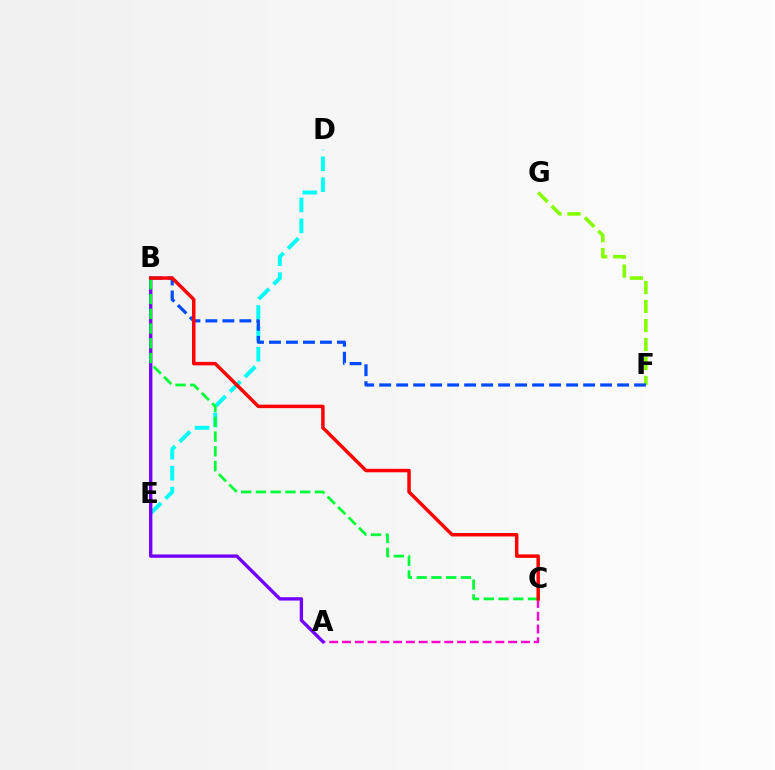{('A', 'C'): [{'color': '#ff00cf', 'line_style': 'dashed', 'thickness': 1.74}], ('D', 'E'): [{'color': '#00fff6', 'line_style': 'dashed', 'thickness': 2.84}], ('F', 'G'): [{'color': '#84ff00', 'line_style': 'dashed', 'thickness': 2.58}], ('B', 'E'): [{'color': '#ffbd00', 'line_style': 'solid', 'thickness': 1.7}], ('A', 'B'): [{'color': '#7200ff', 'line_style': 'solid', 'thickness': 2.41}], ('B', 'F'): [{'color': '#004bff', 'line_style': 'dashed', 'thickness': 2.31}], ('B', 'C'): [{'color': '#00ff39', 'line_style': 'dashed', 'thickness': 2.0}, {'color': '#ff0000', 'line_style': 'solid', 'thickness': 2.5}]}